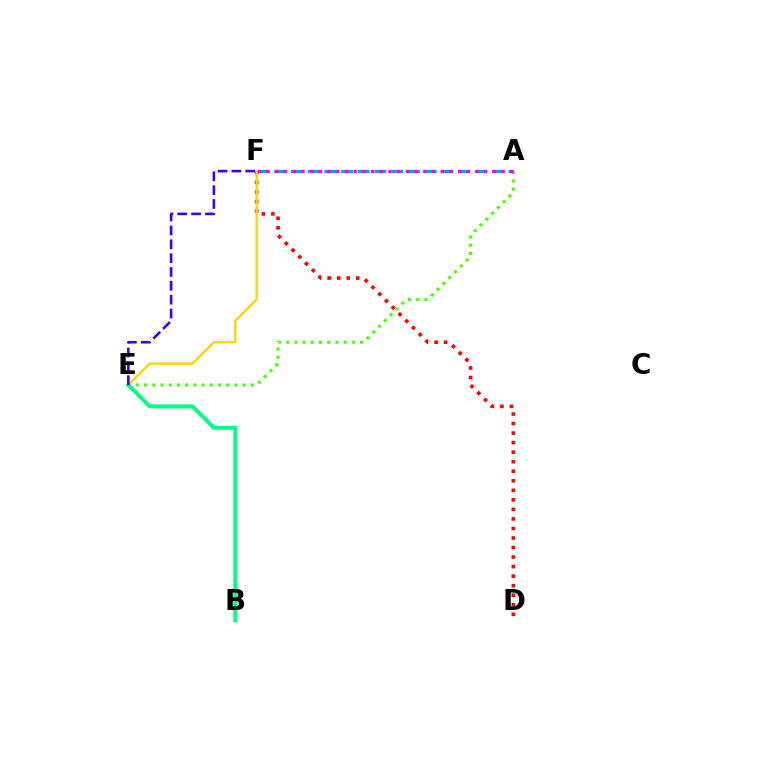{('A', 'E'): [{'color': '#4fff00', 'line_style': 'dotted', 'thickness': 2.23}], ('A', 'F'): [{'color': '#009eff', 'line_style': 'dashed', 'thickness': 2.27}, {'color': '#ff00ed', 'line_style': 'dotted', 'thickness': 2.37}], ('D', 'F'): [{'color': '#ff0000', 'line_style': 'dotted', 'thickness': 2.59}], ('E', 'F'): [{'color': '#ffd500', 'line_style': 'solid', 'thickness': 1.71}, {'color': '#3700ff', 'line_style': 'dashed', 'thickness': 1.88}], ('B', 'E'): [{'color': '#00ff86', 'line_style': 'solid', 'thickness': 2.84}]}